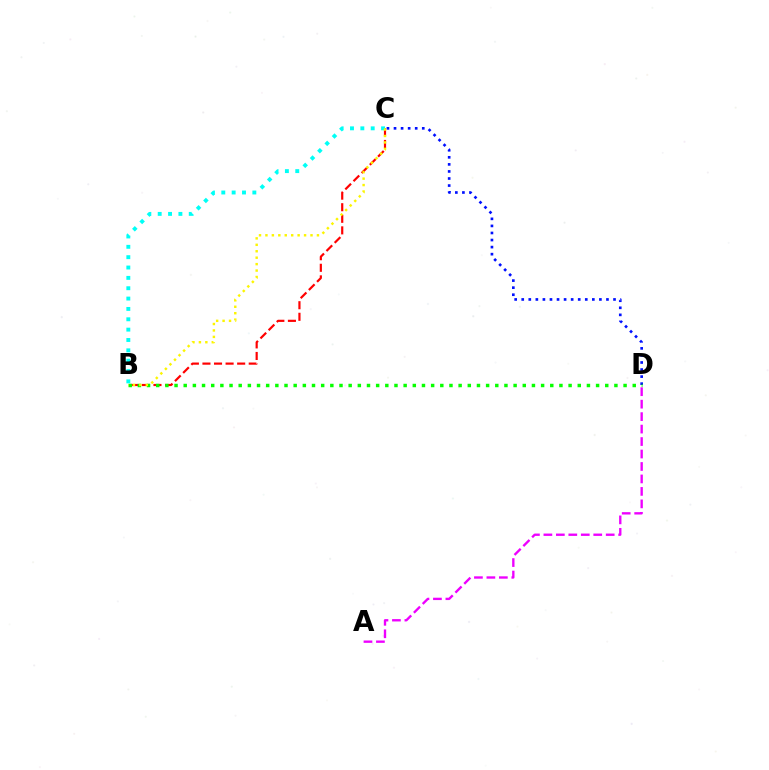{('C', 'D'): [{'color': '#0010ff', 'line_style': 'dotted', 'thickness': 1.92}], ('B', 'C'): [{'color': '#ff0000', 'line_style': 'dashed', 'thickness': 1.57}, {'color': '#00fff6', 'line_style': 'dotted', 'thickness': 2.81}, {'color': '#fcf500', 'line_style': 'dotted', 'thickness': 1.75}], ('B', 'D'): [{'color': '#08ff00', 'line_style': 'dotted', 'thickness': 2.49}], ('A', 'D'): [{'color': '#ee00ff', 'line_style': 'dashed', 'thickness': 1.69}]}